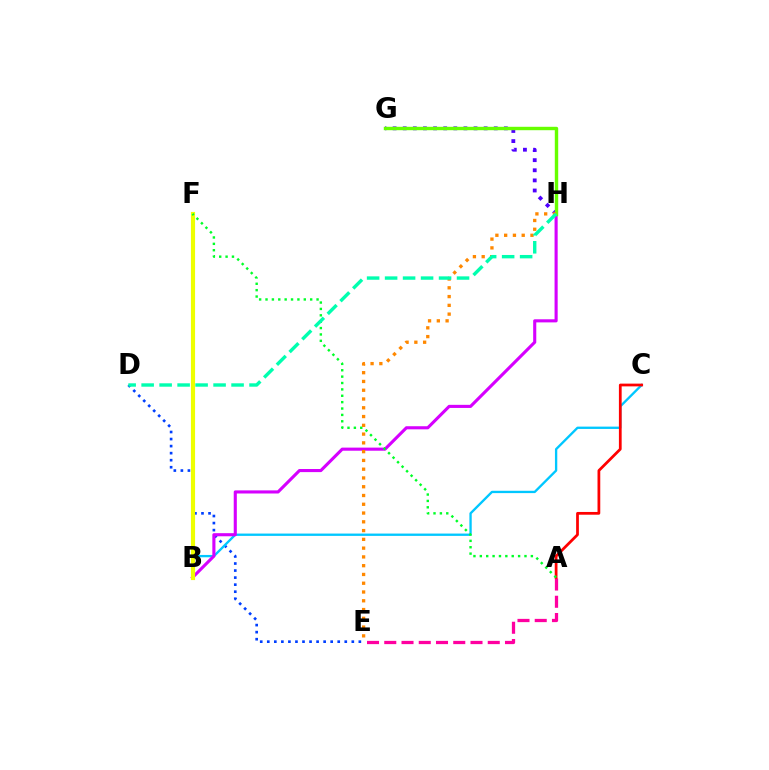{('D', 'E'): [{'color': '#003fff', 'line_style': 'dotted', 'thickness': 1.91}], ('G', 'H'): [{'color': '#4f00ff', 'line_style': 'dotted', 'thickness': 2.75}, {'color': '#66ff00', 'line_style': 'solid', 'thickness': 2.45}], ('A', 'E'): [{'color': '#ff00a0', 'line_style': 'dashed', 'thickness': 2.34}], ('B', 'C'): [{'color': '#00c7ff', 'line_style': 'solid', 'thickness': 1.68}], ('A', 'C'): [{'color': '#ff0000', 'line_style': 'solid', 'thickness': 1.98}], ('B', 'H'): [{'color': '#d600ff', 'line_style': 'solid', 'thickness': 2.23}], ('B', 'F'): [{'color': '#eeff00', 'line_style': 'solid', 'thickness': 2.98}], ('A', 'F'): [{'color': '#00ff27', 'line_style': 'dotted', 'thickness': 1.73}], ('E', 'H'): [{'color': '#ff8800', 'line_style': 'dotted', 'thickness': 2.38}], ('D', 'H'): [{'color': '#00ffaf', 'line_style': 'dashed', 'thickness': 2.44}]}